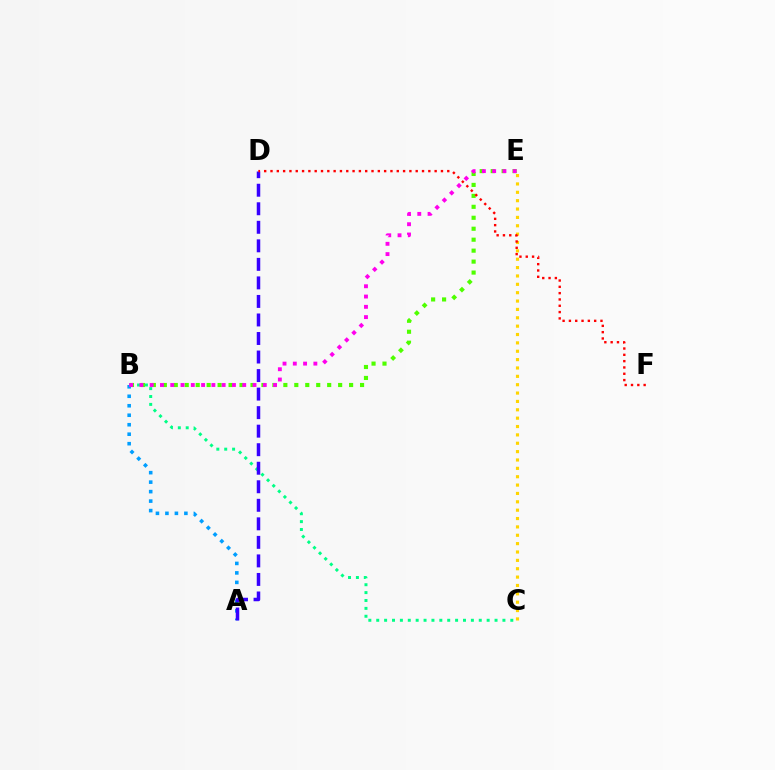{('B', 'C'): [{'color': '#00ff86', 'line_style': 'dotted', 'thickness': 2.14}], ('A', 'B'): [{'color': '#009eff', 'line_style': 'dotted', 'thickness': 2.58}], ('C', 'E'): [{'color': '#ffd500', 'line_style': 'dotted', 'thickness': 2.27}], ('A', 'D'): [{'color': '#3700ff', 'line_style': 'dashed', 'thickness': 2.52}], ('B', 'E'): [{'color': '#4fff00', 'line_style': 'dotted', 'thickness': 2.98}, {'color': '#ff00ed', 'line_style': 'dotted', 'thickness': 2.79}], ('D', 'F'): [{'color': '#ff0000', 'line_style': 'dotted', 'thickness': 1.72}]}